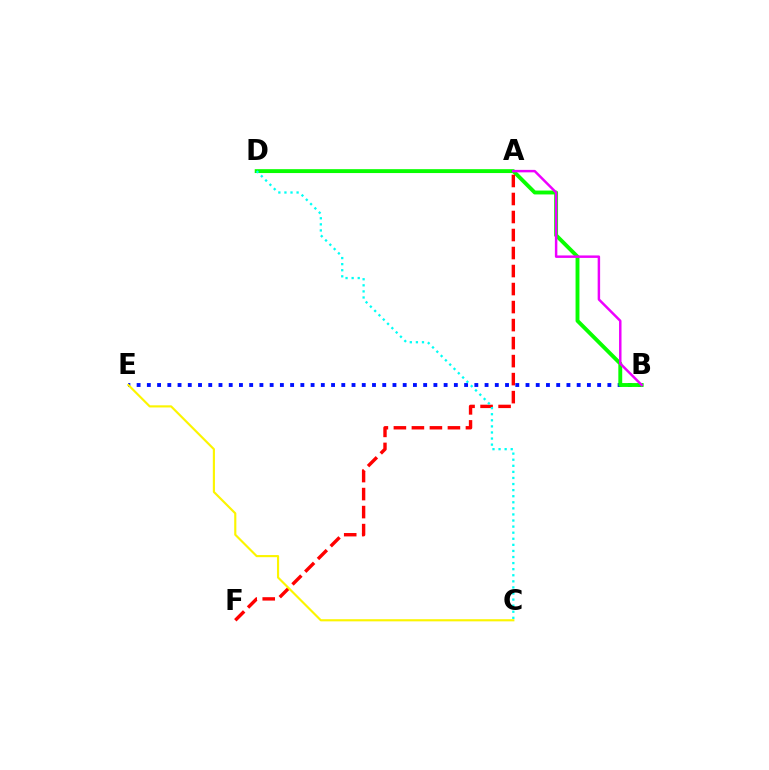{('B', 'E'): [{'color': '#0010ff', 'line_style': 'dotted', 'thickness': 2.78}], ('B', 'D'): [{'color': '#08ff00', 'line_style': 'solid', 'thickness': 2.8}], ('A', 'F'): [{'color': '#ff0000', 'line_style': 'dashed', 'thickness': 2.45}], ('C', 'D'): [{'color': '#00fff6', 'line_style': 'dotted', 'thickness': 1.65}], ('A', 'B'): [{'color': '#ee00ff', 'line_style': 'solid', 'thickness': 1.78}], ('C', 'E'): [{'color': '#fcf500', 'line_style': 'solid', 'thickness': 1.54}]}